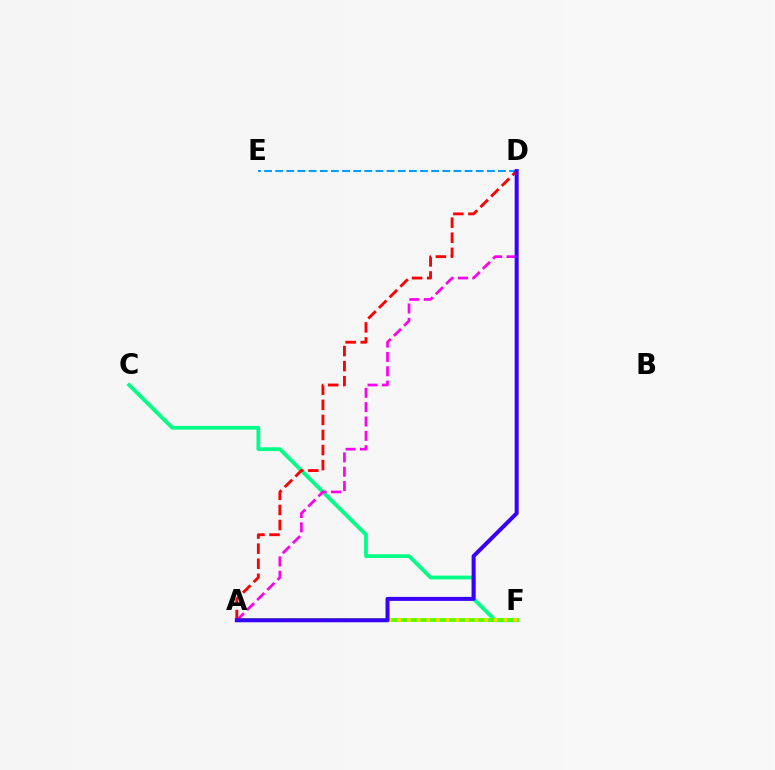{('C', 'F'): [{'color': '#00ff86', 'line_style': 'solid', 'thickness': 2.71}], ('A', 'F'): [{'color': '#4fff00', 'line_style': 'solid', 'thickness': 2.74}, {'color': '#ffd500', 'line_style': 'dotted', 'thickness': 2.62}], ('D', 'E'): [{'color': '#009eff', 'line_style': 'dashed', 'thickness': 1.51}], ('A', 'D'): [{'color': '#ff00ed', 'line_style': 'dashed', 'thickness': 1.95}, {'color': '#ff0000', 'line_style': 'dashed', 'thickness': 2.05}, {'color': '#3700ff', 'line_style': 'solid', 'thickness': 2.87}]}